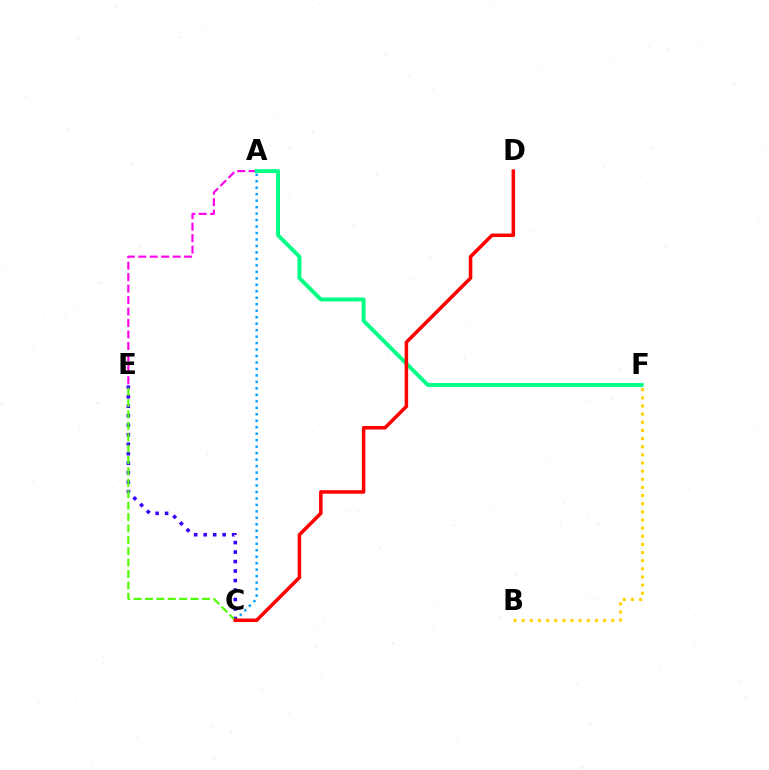{('A', 'E'): [{'color': '#ff00ed', 'line_style': 'dashed', 'thickness': 1.56}], ('A', 'F'): [{'color': '#00ff86', 'line_style': 'solid', 'thickness': 2.79}], ('A', 'C'): [{'color': '#009eff', 'line_style': 'dotted', 'thickness': 1.76}], ('C', 'E'): [{'color': '#3700ff', 'line_style': 'dotted', 'thickness': 2.58}, {'color': '#4fff00', 'line_style': 'dashed', 'thickness': 1.55}], ('B', 'F'): [{'color': '#ffd500', 'line_style': 'dotted', 'thickness': 2.21}], ('C', 'D'): [{'color': '#ff0000', 'line_style': 'solid', 'thickness': 2.54}]}